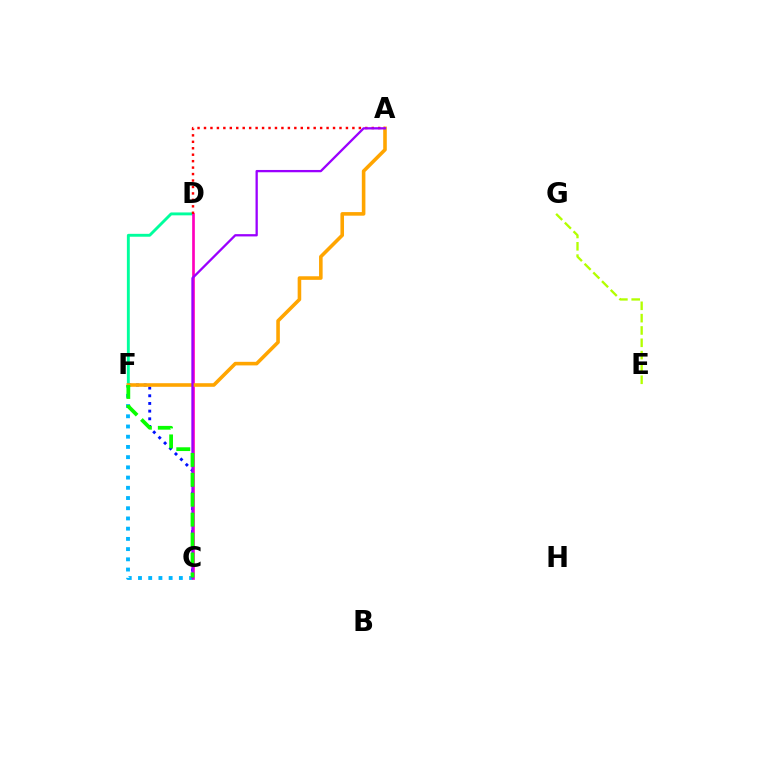{('D', 'F'): [{'color': '#00ff9d', 'line_style': 'solid', 'thickness': 2.08}], ('C', 'F'): [{'color': '#00b5ff', 'line_style': 'dotted', 'thickness': 2.78}, {'color': '#0010ff', 'line_style': 'dotted', 'thickness': 2.09}, {'color': '#08ff00', 'line_style': 'dashed', 'thickness': 2.71}], ('C', 'D'): [{'color': '#ff00bd', 'line_style': 'solid', 'thickness': 1.93}], ('E', 'G'): [{'color': '#b3ff00', 'line_style': 'dashed', 'thickness': 1.67}], ('A', 'F'): [{'color': '#ffa500', 'line_style': 'solid', 'thickness': 2.58}], ('A', 'D'): [{'color': '#ff0000', 'line_style': 'dotted', 'thickness': 1.75}], ('A', 'C'): [{'color': '#9b00ff', 'line_style': 'solid', 'thickness': 1.65}]}